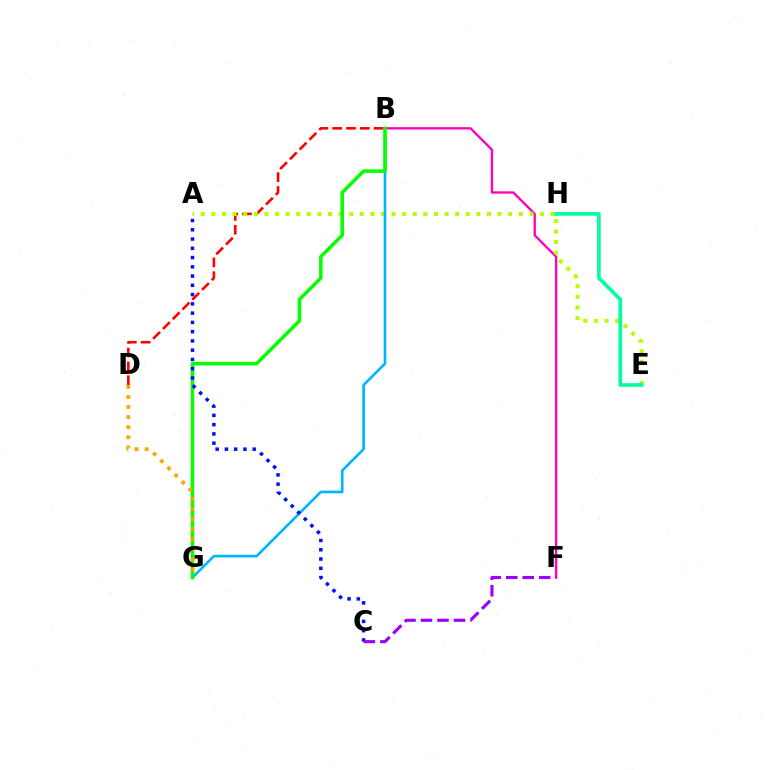{('B', 'F'): [{'color': '#ff00bd', 'line_style': 'solid', 'thickness': 1.69}], ('B', 'D'): [{'color': '#ff0000', 'line_style': 'dashed', 'thickness': 1.88}], ('A', 'E'): [{'color': '#b3ff00', 'line_style': 'dotted', 'thickness': 2.88}], ('E', 'H'): [{'color': '#00ff9d', 'line_style': 'solid', 'thickness': 2.63}], ('B', 'G'): [{'color': '#00b5ff', 'line_style': 'solid', 'thickness': 1.9}, {'color': '#08ff00', 'line_style': 'solid', 'thickness': 2.54}], ('A', 'C'): [{'color': '#0010ff', 'line_style': 'dotted', 'thickness': 2.52}], ('D', 'G'): [{'color': '#ffa500', 'line_style': 'dotted', 'thickness': 2.74}], ('C', 'F'): [{'color': '#9b00ff', 'line_style': 'dashed', 'thickness': 2.24}]}